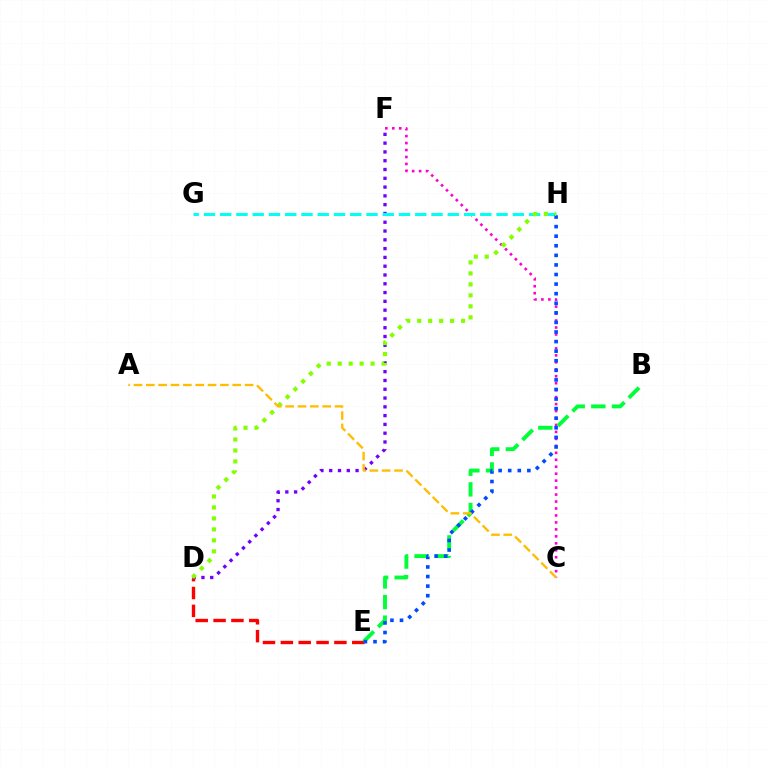{('C', 'F'): [{'color': '#ff00cf', 'line_style': 'dotted', 'thickness': 1.89}], ('D', 'F'): [{'color': '#7200ff', 'line_style': 'dotted', 'thickness': 2.39}], ('D', 'E'): [{'color': '#ff0000', 'line_style': 'dashed', 'thickness': 2.43}], ('B', 'E'): [{'color': '#00ff39', 'line_style': 'dashed', 'thickness': 2.8}], ('G', 'H'): [{'color': '#00fff6', 'line_style': 'dashed', 'thickness': 2.21}], ('E', 'H'): [{'color': '#004bff', 'line_style': 'dotted', 'thickness': 2.6}], ('D', 'H'): [{'color': '#84ff00', 'line_style': 'dotted', 'thickness': 2.98}], ('A', 'C'): [{'color': '#ffbd00', 'line_style': 'dashed', 'thickness': 1.68}]}